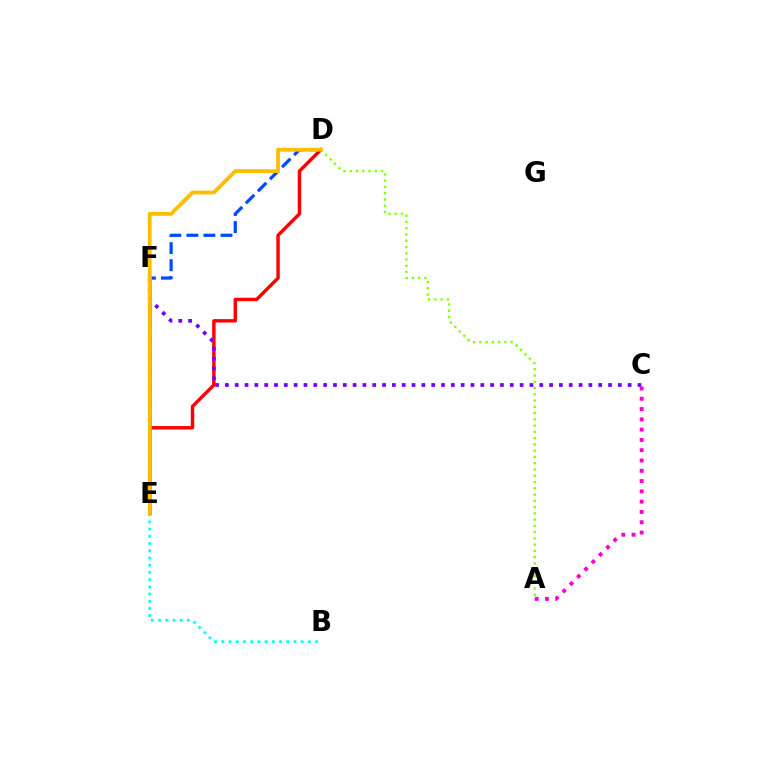{('D', 'E'): [{'color': '#ff0000', 'line_style': 'solid', 'thickness': 2.46}, {'color': '#004bff', 'line_style': 'dashed', 'thickness': 2.32}, {'color': '#ffbd00', 'line_style': 'solid', 'thickness': 2.74}], ('A', 'C'): [{'color': '#ff00cf', 'line_style': 'dotted', 'thickness': 2.8}], ('C', 'F'): [{'color': '#7200ff', 'line_style': 'dotted', 'thickness': 2.67}], ('E', 'F'): [{'color': '#00ff39', 'line_style': 'solid', 'thickness': 2.8}], ('B', 'E'): [{'color': '#00fff6', 'line_style': 'dotted', 'thickness': 1.96}], ('A', 'D'): [{'color': '#84ff00', 'line_style': 'dotted', 'thickness': 1.7}]}